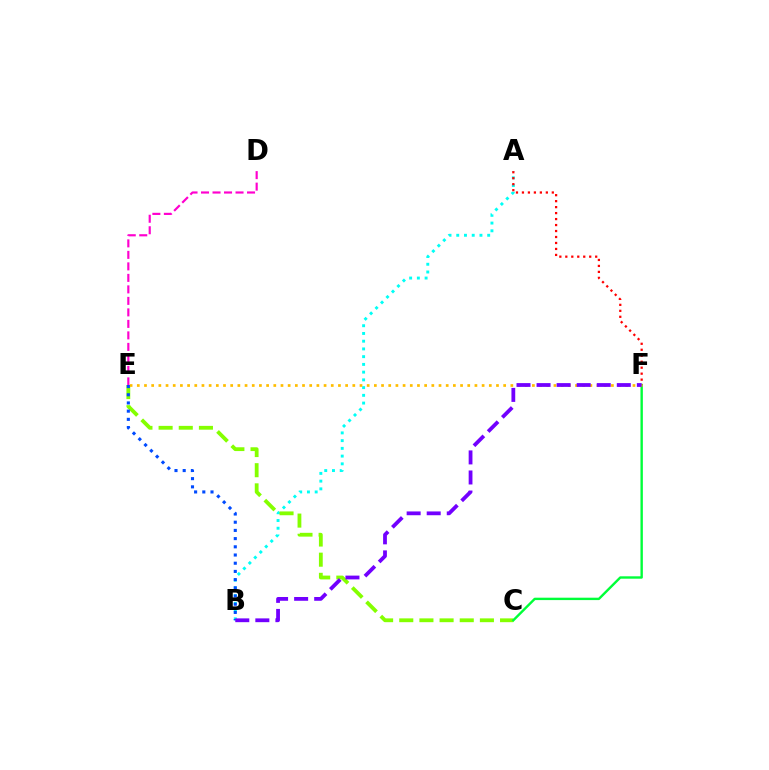{('A', 'B'): [{'color': '#00fff6', 'line_style': 'dotted', 'thickness': 2.1}], ('D', 'E'): [{'color': '#ff00cf', 'line_style': 'dashed', 'thickness': 1.56}], ('C', 'E'): [{'color': '#84ff00', 'line_style': 'dashed', 'thickness': 2.74}], ('C', 'F'): [{'color': '#00ff39', 'line_style': 'solid', 'thickness': 1.72}], ('A', 'F'): [{'color': '#ff0000', 'line_style': 'dotted', 'thickness': 1.62}], ('E', 'F'): [{'color': '#ffbd00', 'line_style': 'dotted', 'thickness': 1.95}], ('B', 'E'): [{'color': '#004bff', 'line_style': 'dotted', 'thickness': 2.23}], ('B', 'F'): [{'color': '#7200ff', 'line_style': 'dashed', 'thickness': 2.73}]}